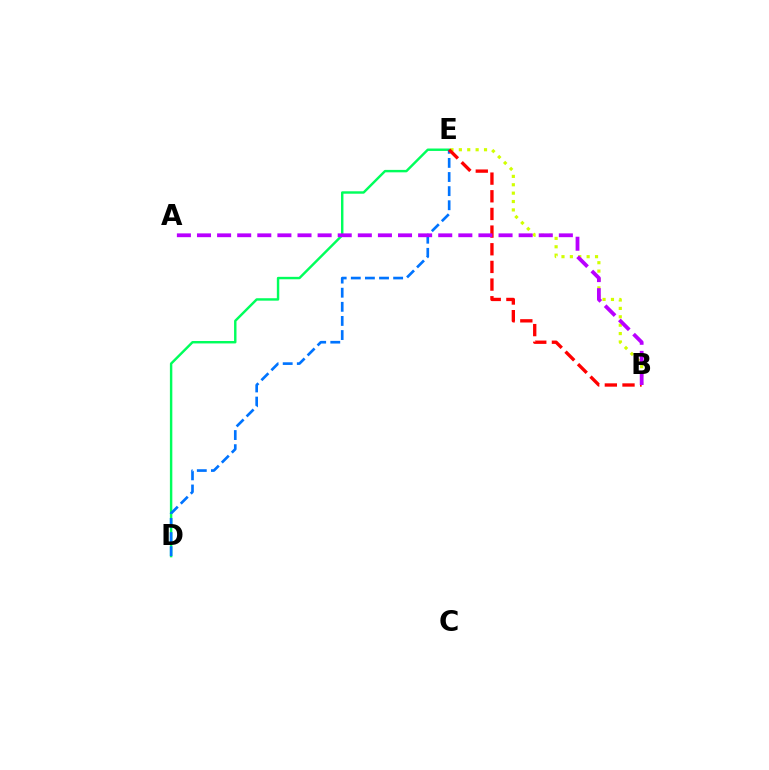{('B', 'E'): [{'color': '#d1ff00', 'line_style': 'dotted', 'thickness': 2.28}, {'color': '#ff0000', 'line_style': 'dashed', 'thickness': 2.4}], ('D', 'E'): [{'color': '#00ff5c', 'line_style': 'solid', 'thickness': 1.75}, {'color': '#0074ff', 'line_style': 'dashed', 'thickness': 1.92}], ('A', 'B'): [{'color': '#b900ff', 'line_style': 'dashed', 'thickness': 2.73}]}